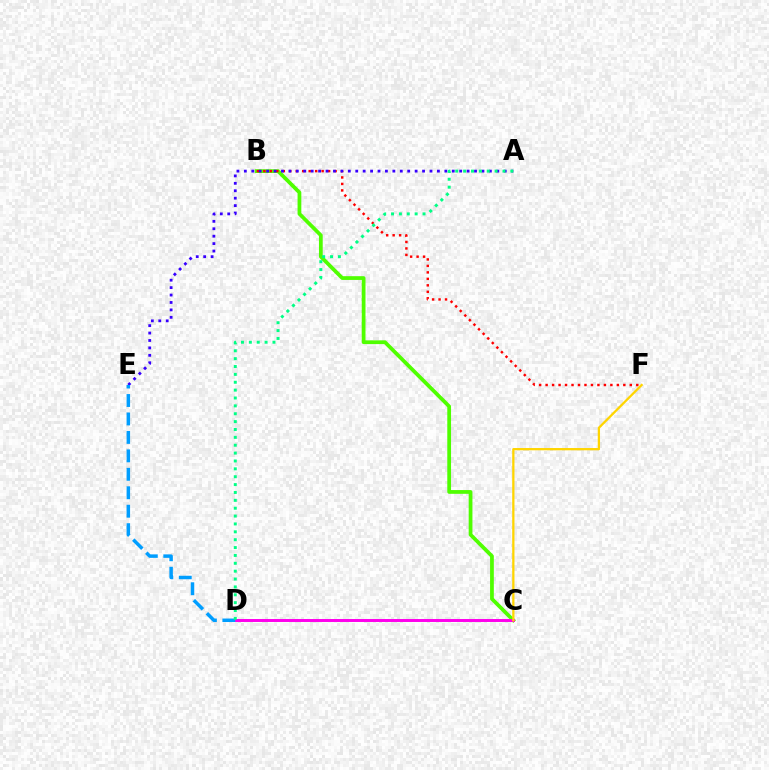{('B', 'C'): [{'color': '#4fff00', 'line_style': 'solid', 'thickness': 2.7}], ('B', 'F'): [{'color': '#ff0000', 'line_style': 'dotted', 'thickness': 1.76}], ('C', 'D'): [{'color': '#ff00ed', 'line_style': 'solid', 'thickness': 2.13}], ('A', 'E'): [{'color': '#3700ff', 'line_style': 'dotted', 'thickness': 2.02}], ('D', 'E'): [{'color': '#009eff', 'line_style': 'dashed', 'thickness': 2.51}], ('A', 'D'): [{'color': '#00ff86', 'line_style': 'dotted', 'thickness': 2.14}], ('C', 'F'): [{'color': '#ffd500', 'line_style': 'solid', 'thickness': 1.63}]}